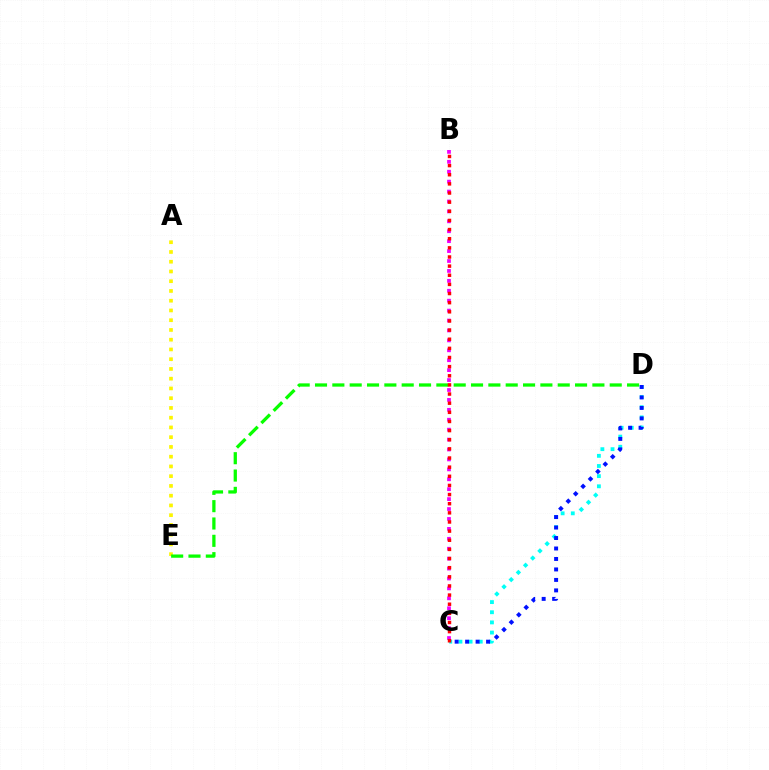{('A', 'E'): [{'color': '#fcf500', 'line_style': 'dotted', 'thickness': 2.65}], ('D', 'E'): [{'color': '#08ff00', 'line_style': 'dashed', 'thickness': 2.36}], ('C', 'D'): [{'color': '#00fff6', 'line_style': 'dotted', 'thickness': 2.76}, {'color': '#0010ff', 'line_style': 'dotted', 'thickness': 2.85}], ('B', 'C'): [{'color': '#ee00ff', 'line_style': 'dotted', 'thickness': 2.7}, {'color': '#ff0000', 'line_style': 'dotted', 'thickness': 2.48}]}